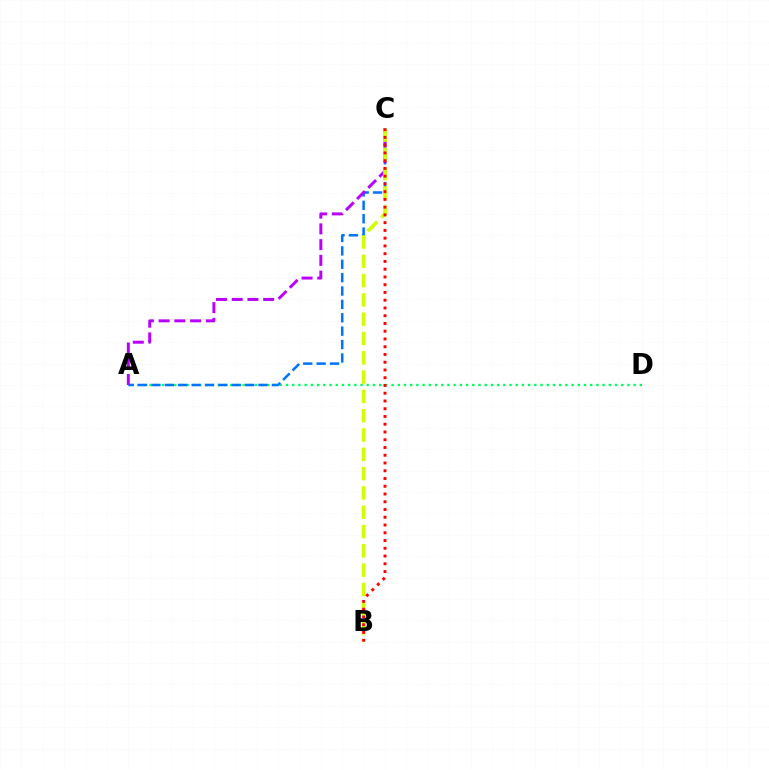{('A', 'D'): [{'color': '#00ff5c', 'line_style': 'dotted', 'thickness': 1.69}], ('A', 'C'): [{'color': '#0074ff', 'line_style': 'dashed', 'thickness': 1.82}, {'color': '#b900ff', 'line_style': 'dashed', 'thickness': 2.14}], ('B', 'C'): [{'color': '#d1ff00', 'line_style': 'dashed', 'thickness': 2.62}, {'color': '#ff0000', 'line_style': 'dotted', 'thickness': 2.11}]}